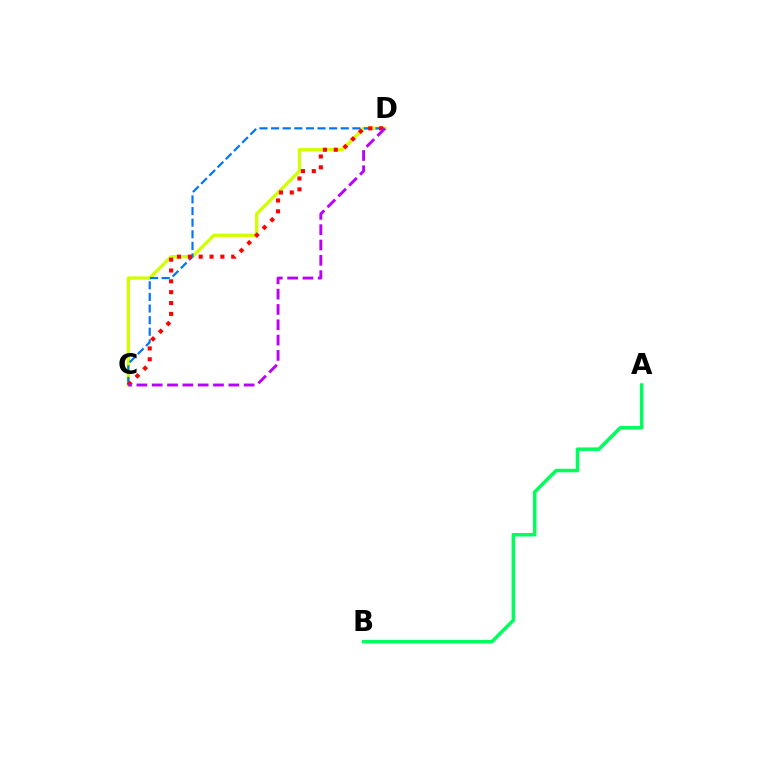{('C', 'D'): [{'color': '#d1ff00', 'line_style': 'solid', 'thickness': 2.38}, {'color': '#0074ff', 'line_style': 'dashed', 'thickness': 1.58}, {'color': '#ff0000', 'line_style': 'dotted', 'thickness': 2.95}, {'color': '#b900ff', 'line_style': 'dashed', 'thickness': 2.08}], ('A', 'B'): [{'color': '#00ff5c', 'line_style': 'solid', 'thickness': 2.55}]}